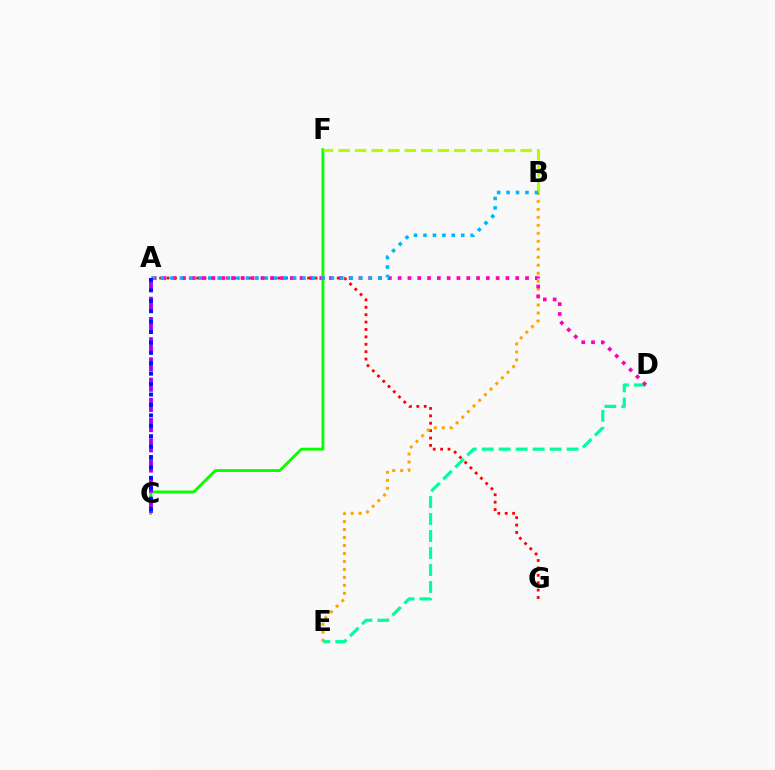{('A', 'G'): [{'color': '#ff0000', 'line_style': 'dotted', 'thickness': 2.01}], ('C', 'F'): [{'color': '#08ff00', 'line_style': 'solid', 'thickness': 2.06}], ('A', 'C'): [{'color': '#9b00ff', 'line_style': 'dashed', 'thickness': 2.75}, {'color': '#0010ff', 'line_style': 'dotted', 'thickness': 2.83}], ('B', 'F'): [{'color': '#b3ff00', 'line_style': 'dashed', 'thickness': 2.25}], ('B', 'E'): [{'color': '#ffa500', 'line_style': 'dotted', 'thickness': 2.17}], ('D', 'E'): [{'color': '#00ff9d', 'line_style': 'dashed', 'thickness': 2.31}], ('A', 'D'): [{'color': '#ff00bd', 'line_style': 'dotted', 'thickness': 2.66}], ('A', 'B'): [{'color': '#00b5ff', 'line_style': 'dotted', 'thickness': 2.57}]}